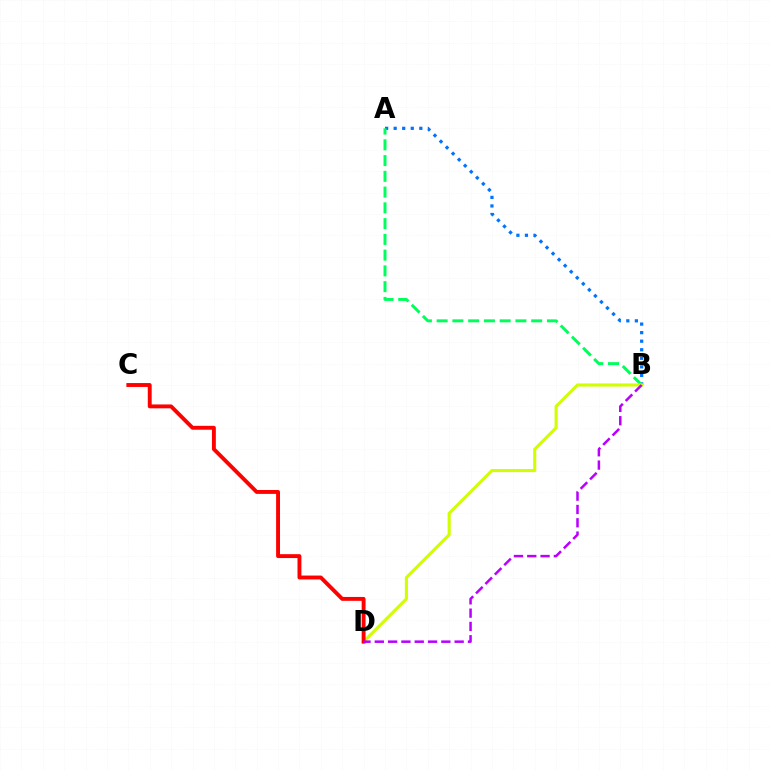{('A', 'B'): [{'color': '#0074ff', 'line_style': 'dotted', 'thickness': 2.32}, {'color': '#00ff5c', 'line_style': 'dashed', 'thickness': 2.14}], ('B', 'D'): [{'color': '#d1ff00', 'line_style': 'solid', 'thickness': 2.23}, {'color': '#b900ff', 'line_style': 'dashed', 'thickness': 1.81}], ('C', 'D'): [{'color': '#ff0000', 'line_style': 'solid', 'thickness': 2.8}]}